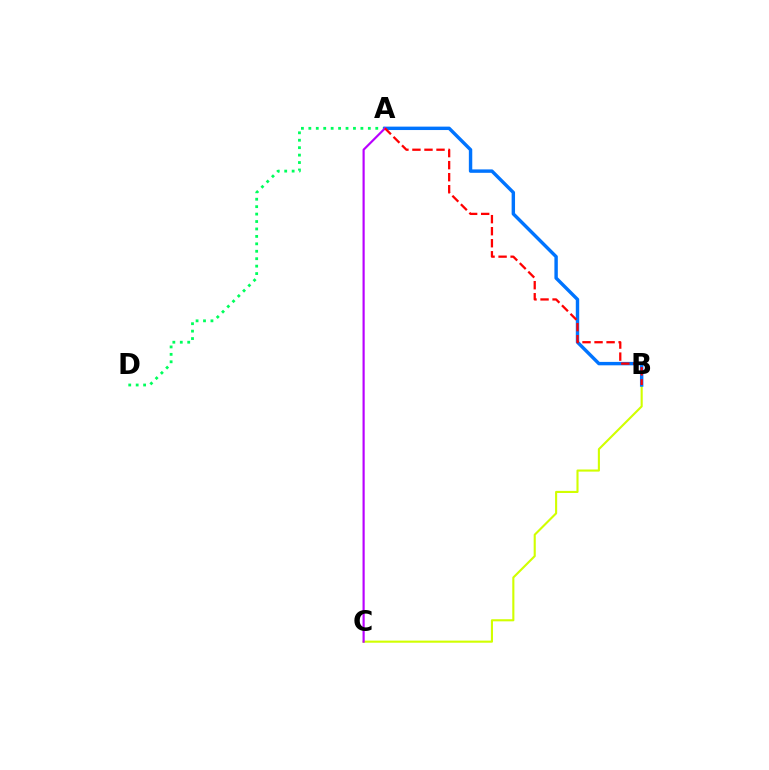{('B', 'C'): [{'color': '#d1ff00', 'line_style': 'solid', 'thickness': 1.52}], ('A', 'D'): [{'color': '#00ff5c', 'line_style': 'dotted', 'thickness': 2.02}], ('A', 'B'): [{'color': '#0074ff', 'line_style': 'solid', 'thickness': 2.46}, {'color': '#ff0000', 'line_style': 'dashed', 'thickness': 1.64}], ('A', 'C'): [{'color': '#b900ff', 'line_style': 'solid', 'thickness': 1.56}]}